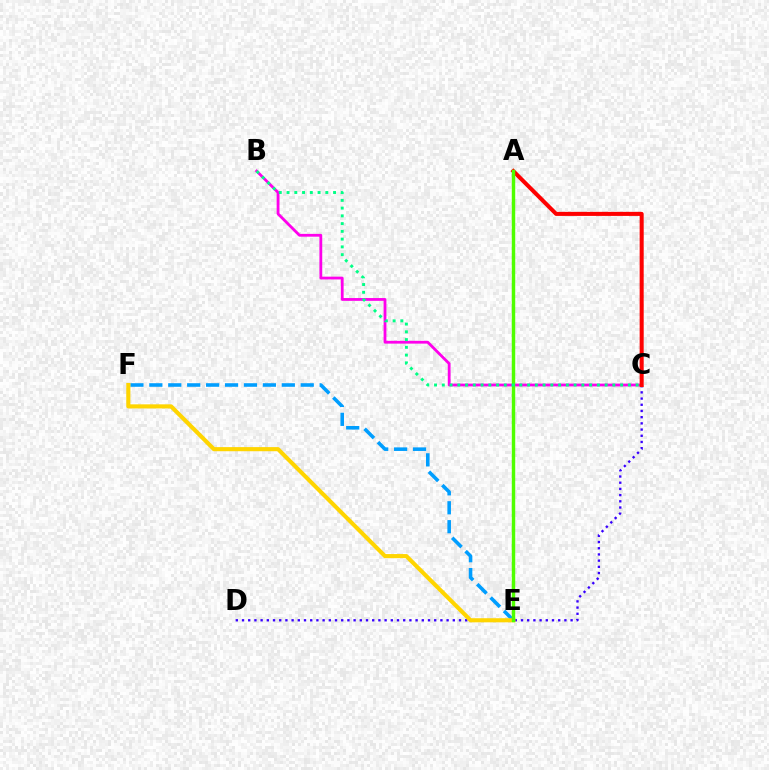{('B', 'C'): [{'color': '#ff00ed', 'line_style': 'solid', 'thickness': 2.01}, {'color': '#00ff86', 'line_style': 'dotted', 'thickness': 2.11}], ('C', 'D'): [{'color': '#3700ff', 'line_style': 'dotted', 'thickness': 1.68}], ('A', 'C'): [{'color': '#ff0000', 'line_style': 'solid', 'thickness': 2.91}], ('E', 'F'): [{'color': '#009eff', 'line_style': 'dashed', 'thickness': 2.57}, {'color': '#ffd500', 'line_style': 'solid', 'thickness': 2.96}], ('A', 'E'): [{'color': '#4fff00', 'line_style': 'solid', 'thickness': 2.48}]}